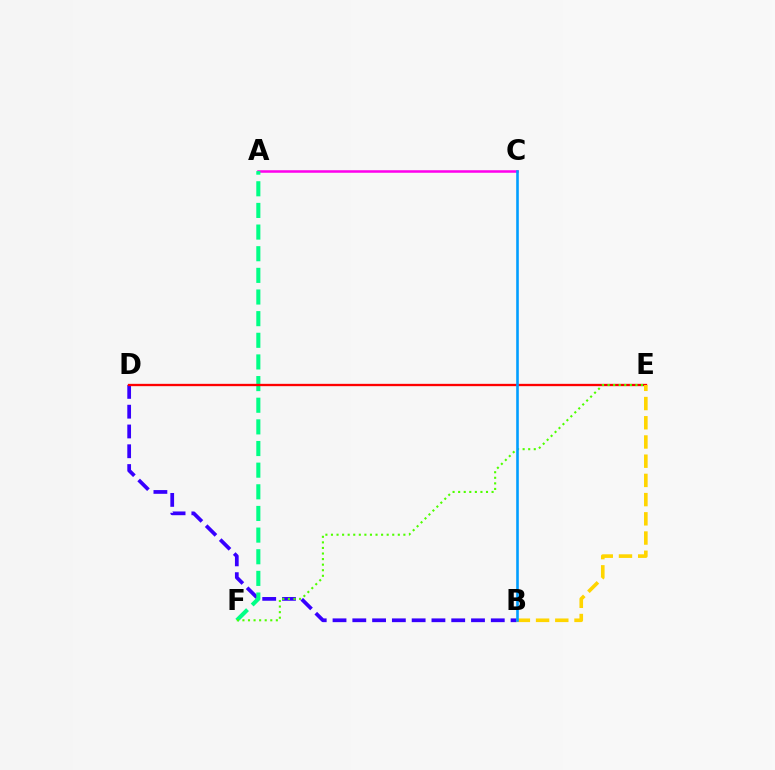{('A', 'C'): [{'color': '#ff00ed', 'line_style': 'solid', 'thickness': 1.82}], ('B', 'D'): [{'color': '#3700ff', 'line_style': 'dashed', 'thickness': 2.69}], ('A', 'F'): [{'color': '#00ff86', 'line_style': 'dashed', 'thickness': 2.94}], ('D', 'E'): [{'color': '#ff0000', 'line_style': 'solid', 'thickness': 1.67}], ('B', 'E'): [{'color': '#ffd500', 'line_style': 'dashed', 'thickness': 2.61}], ('E', 'F'): [{'color': '#4fff00', 'line_style': 'dotted', 'thickness': 1.51}], ('B', 'C'): [{'color': '#009eff', 'line_style': 'solid', 'thickness': 1.88}]}